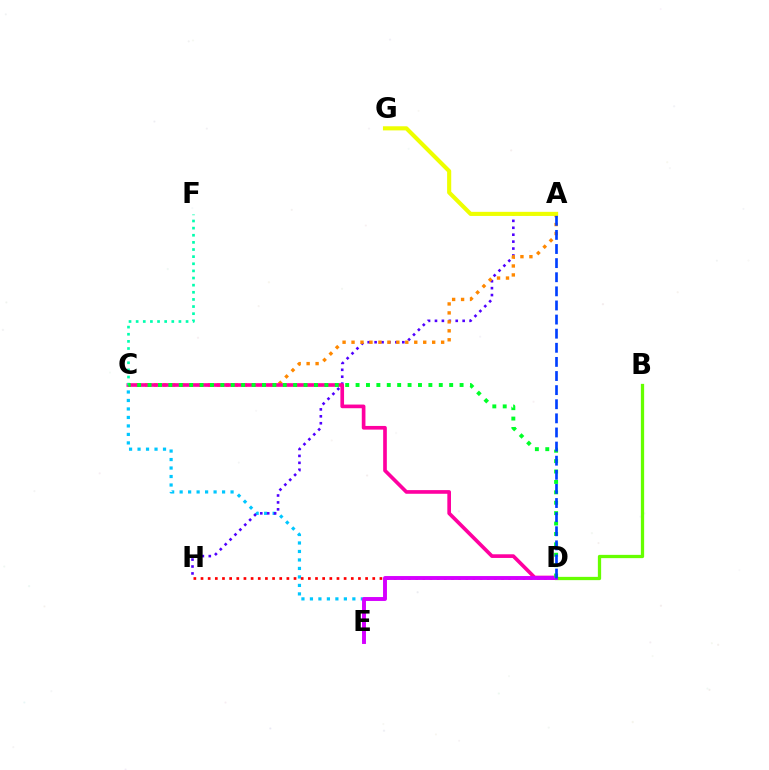{('C', 'E'): [{'color': '#00c7ff', 'line_style': 'dotted', 'thickness': 2.31}], ('A', 'H'): [{'color': '#4f00ff', 'line_style': 'dotted', 'thickness': 1.88}], ('A', 'C'): [{'color': '#ff8800', 'line_style': 'dotted', 'thickness': 2.43}], ('C', 'D'): [{'color': '#ff00a0', 'line_style': 'solid', 'thickness': 2.64}, {'color': '#00ff27', 'line_style': 'dotted', 'thickness': 2.83}], ('B', 'D'): [{'color': '#66ff00', 'line_style': 'solid', 'thickness': 2.36}], ('C', 'F'): [{'color': '#00ffaf', 'line_style': 'dotted', 'thickness': 1.94}], ('D', 'H'): [{'color': '#ff0000', 'line_style': 'dotted', 'thickness': 1.94}], ('D', 'E'): [{'color': '#d600ff', 'line_style': 'solid', 'thickness': 2.82}], ('A', 'G'): [{'color': '#eeff00', 'line_style': 'solid', 'thickness': 2.96}], ('A', 'D'): [{'color': '#003fff', 'line_style': 'dashed', 'thickness': 1.92}]}